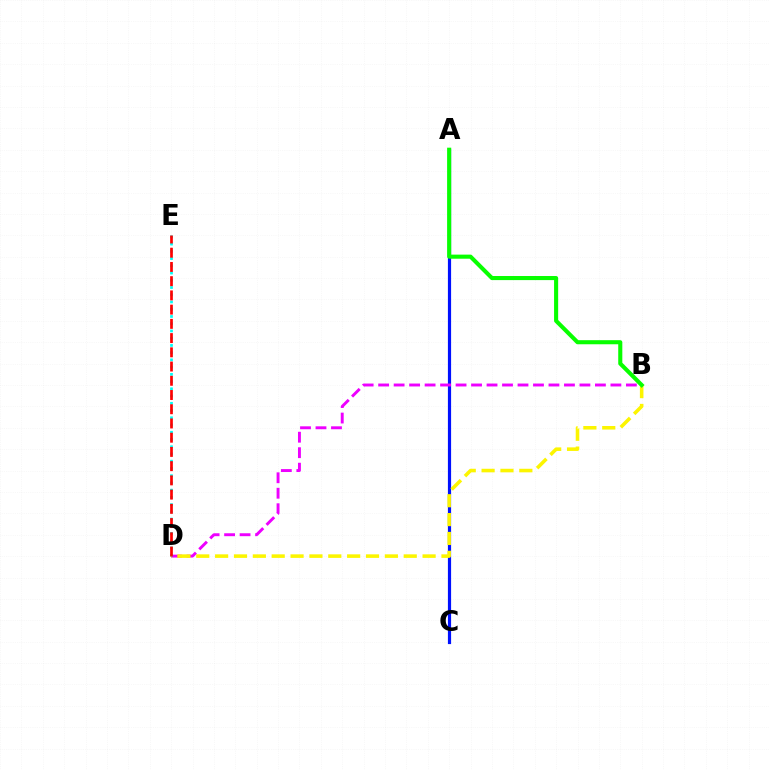{('A', 'C'): [{'color': '#0010ff', 'line_style': 'solid', 'thickness': 2.3}], ('B', 'D'): [{'color': '#ee00ff', 'line_style': 'dashed', 'thickness': 2.1}, {'color': '#fcf500', 'line_style': 'dashed', 'thickness': 2.56}], ('A', 'B'): [{'color': '#08ff00', 'line_style': 'solid', 'thickness': 2.94}], ('D', 'E'): [{'color': '#00fff6', 'line_style': 'dotted', 'thickness': 1.97}, {'color': '#ff0000', 'line_style': 'dashed', 'thickness': 1.93}]}